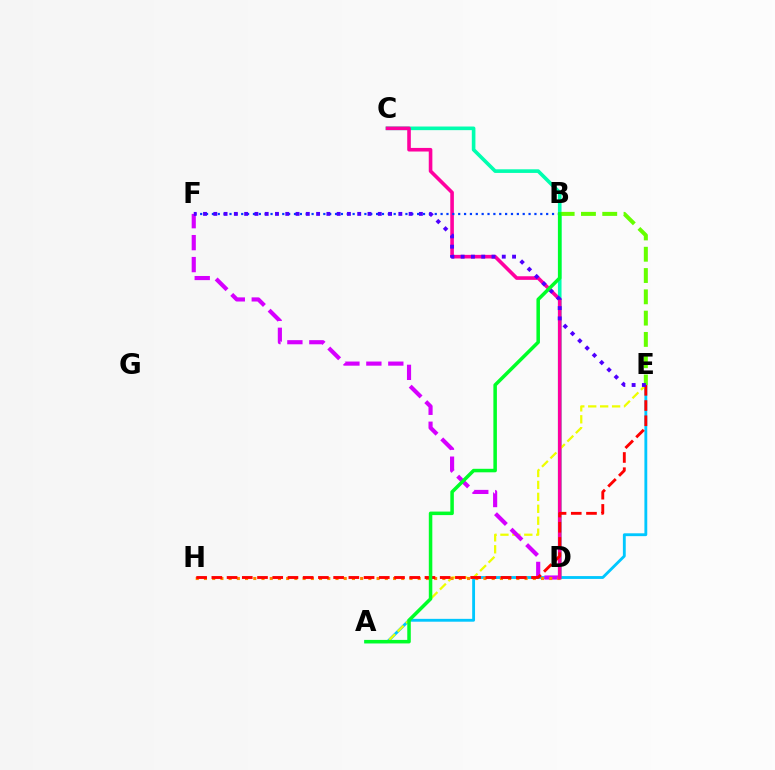{('A', 'E'): [{'color': '#00c7ff', 'line_style': 'solid', 'thickness': 2.05}, {'color': '#eeff00', 'line_style': 'dashed', 'thickness': 1.62}], ('C', 'D'): [{'color': '#00ffaf', 'line_style': 'solid', 'thickness': 2.61}, {'color': '#ff00a0', 'line_style': 'solid', 'thickness': 2.59}], ('D', 'F'): [{'color': '#d600ff', 'line_style': 'dashed', 'thickness': 2.98}], ('D', 'H'): [{'color': '#ff8800', 'line_style': 'dotted', 'thickness': 2.23}], ('E', 'H'): [{'color': '#ff0000', 'line_style': 'dashed', 'thickness': 2.07}], ('B', 'F'): [{'color': '#003fff', 'line_style': 'dotted', 'thickness': 1.59}], ('B', 'E'): [{'color': '#66ff00', 'line_style': 'dashed', 'thickness': 2.89}], ('E', 'F'): [{'color': '#4f00ff', 'line_style': 'dotted', 'thickness': 2.79}], ('A', 'B'): [{'color': '#00ff27', 'line_style': 'solid', 'thickness': 2.53}]}